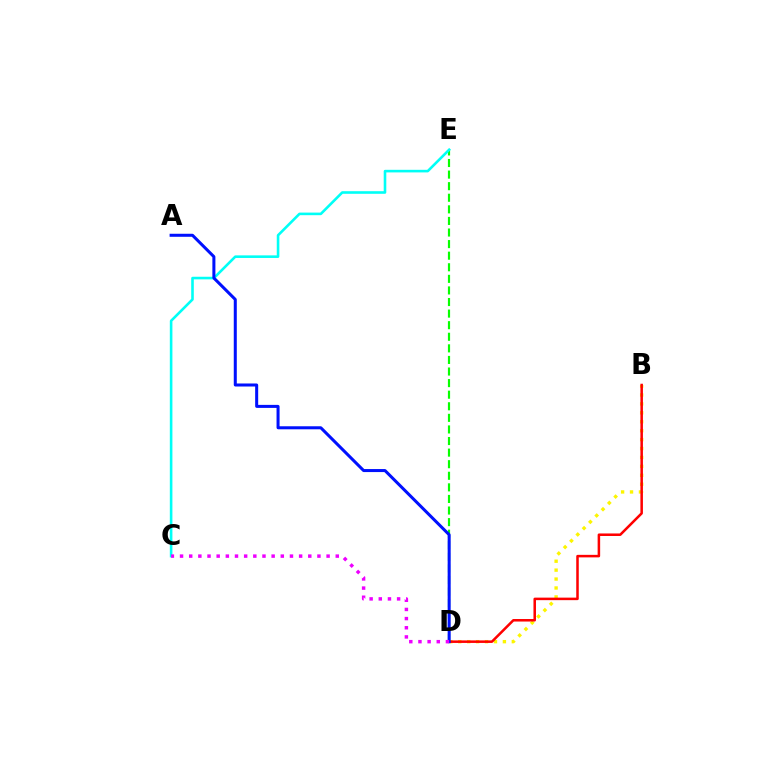{('D', 'E'): [{'color': '#08ff00', 'line_style': 'dashed', 'thickness': 1.57}], ('B', 'D'): [{'color': '#fcf500', 'line_style': 'dotted', 'thickness': 2.42}, {'color': '#ff0000', 'line_style': 'solid', 'thickness': 1.82}], ('C', 'E'): [{'color': '#00fff6', 'line_style': 'solid', 'thickness': 1.87}], ('A', 'D'): [{'color': '#0010ff', 'line_style': 'solid', 'thickness': 2.18}], ('C', 'D'): [{'color': '#ee00ff', 'line_style': 'dotted', 'thickness': 2.49}]}